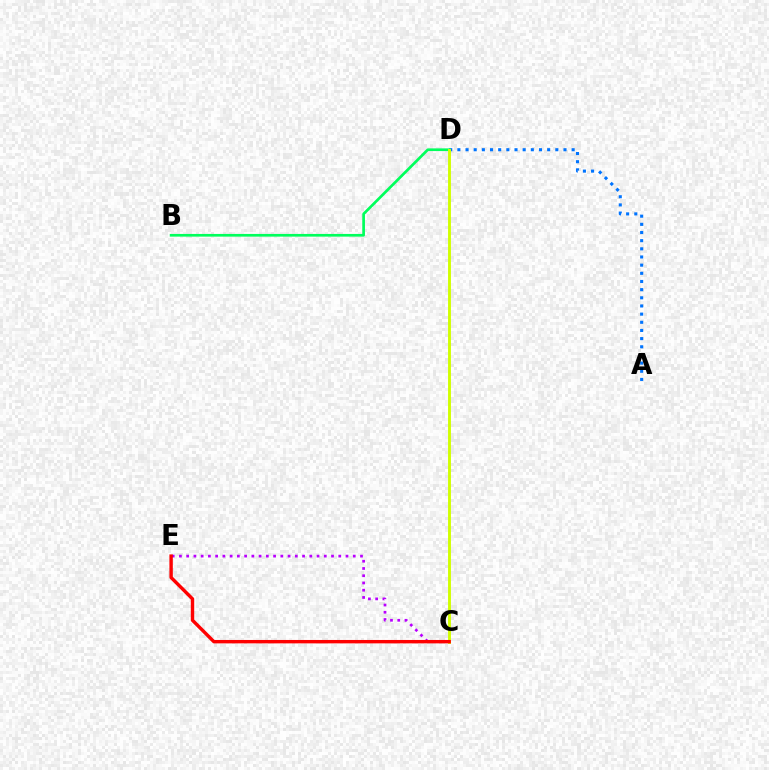{('A', 'D'): [{'color': '#0074ff', 'line_style': 'dotted', 'thickness': 2.22}], ('C', 'E'): [{'color': '#b900ff', 'line_style': 'dotted', 'thickness': 1.97}, {'color': '#ff0000', 'line_style': 'solid', 'thickness': 2.45}], ('B', 'D'): [{'color': '#00ff5c', 'line_style': 'solid', 'thickness': 1.94}], ('C', 'D'): [{'color': '#d1ff00', 'line_style': 'solid', 'thickness': 2.08}]}